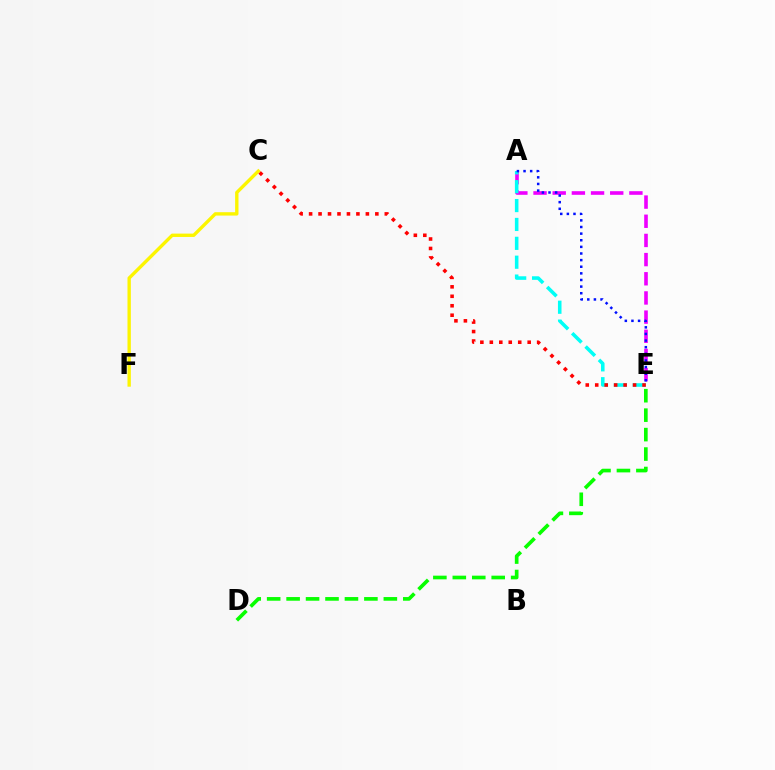{('C', 'F'): [{'color': '#fcf500', 'line_style': 'solid', 'thickness': 2.42}], ('A', 'E'): [{'color': '#ee00ff', 'line_style': 'dashed', 'thickness': 2.6}, {'color': '#00fff6', 'line_style': 'dashed', 'thickness': 2.56}, {'color': '#0010ff', 'line_style': 'dotted', 'thickness': 1.8}], ('D', 'E'): [{'color': '#08ff00', 'line_style': 'dashed', 'thickness': 2.64}], ('C', 'E'): [{'color': '#ff0000', 'line_style': 'dotted', 'thickness': 2.57}]}